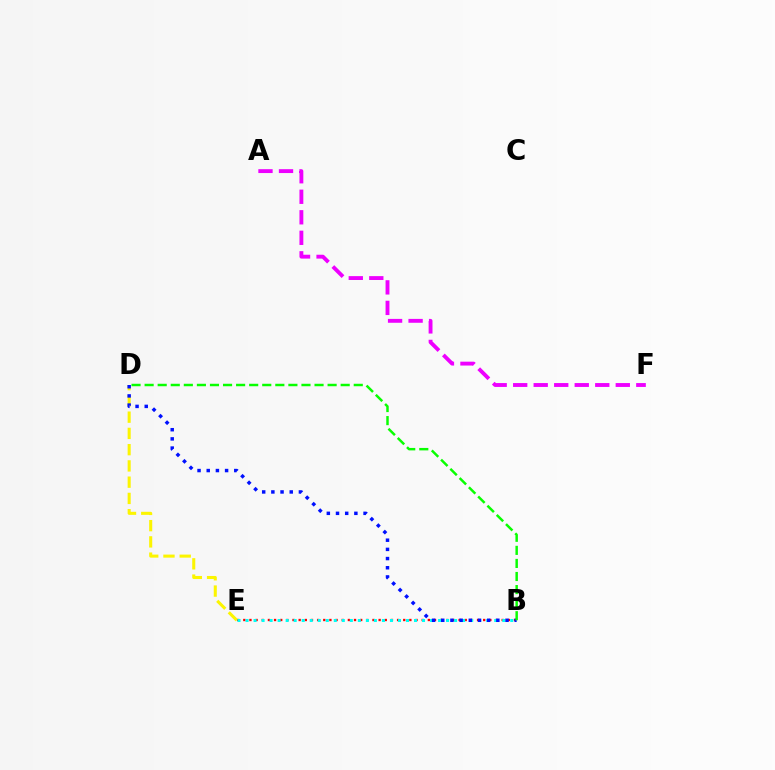{('B', 'E'): [{'color': '#ff0000', 'line_style': 'dotted', 'thickness': 1.67}, {'color': '#00fff6', 'line_style': 'dotted', 'thickness': 2.18}], ('D', 'E'): [{'color': '#fcf500', 'line_style': 'dashed', 'thickness': 2.21}], ('B', 'D'): [{'color': '#0010ff', 'line_style': 'dotted', 'thickness': 2.49}, {'color': '#08ff00', 'line_style': 'dashed', 'thickness': 1.78}], ('A', 'F'): [{'color': '#ee00ff', 'line_style': 'dashed', 'thickness': 2.79}]}